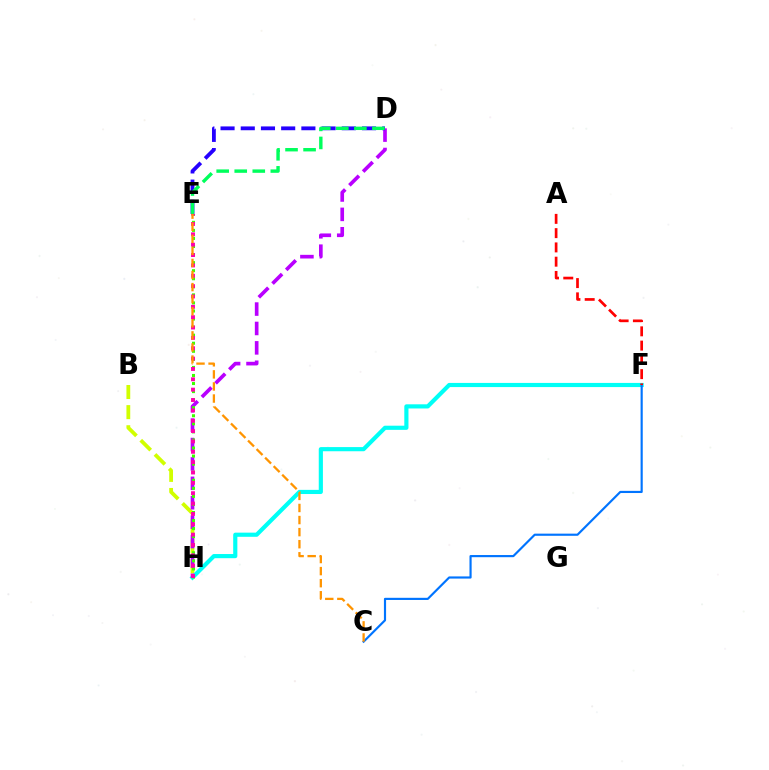{('B', 'H'): [{'color': '#d1ff00', 'line_style': 'dashed', 'thickness': 2.73}], ('F', 'H'): [{'color': '#00fff6', 'line_style': 'solid', 'thickness': 2.99}], ('D', 'H'): [{'color': '#b900ff', 'line_style': 'dashed', 'thickness': 2.64}], ('C', 'F'): [{'color': '#0074ff', 'line_style': 'solid', 'thickness': 1.56}], ('E', 'H'): [{'color': '#3dff00', 'line_style': 'dotted', 'thickness': 2.19}, {'color': '#ff00ac', 'line_style': 'dotted', 'thickness': 2.81}], ('D', 'E'): [{'color': '#2500ff', 'line_style': 'dashed', 'thickness': 2.75}, {'color': '#00ff5c', 'line_style': 'dashed', 'thickness': 2.45}], ('A', 'F'): [{'color': '#ff0000', 'line_style': 'dashed', 'thickness': 1.94}], ('C', 'E'): [{'color': '#ff9400', 'line_style': 'dashed', 'thickness': 1.64}]}